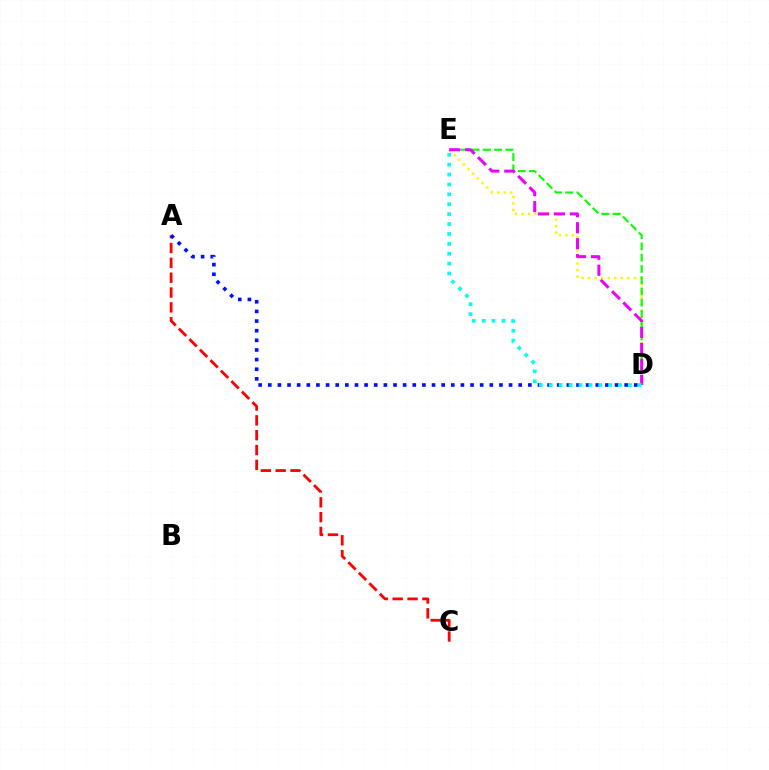{('D', 'E'): [{'color': '#fcf500', 'line_style': 'dotted', 'thickness': 1.78}, {'color': '#08ff00', 'line_style': 'dashed', 'thickness': 1.53}, {'color': '#ee00ff', 'line_style': 'dashed', 'thickness': 2.17}, {'color': '#00fff6', 'line_style': 'dotted', 'thickness': 2.69}], ('A', 'C'): [{'color': '#ff0000', 'line_style': 'dashed', 'thickness': 2.02}], ('A', 'D'): [{'color': '#0010ff', 'line_style': 'dotted', 'thickness': 2.62}]}